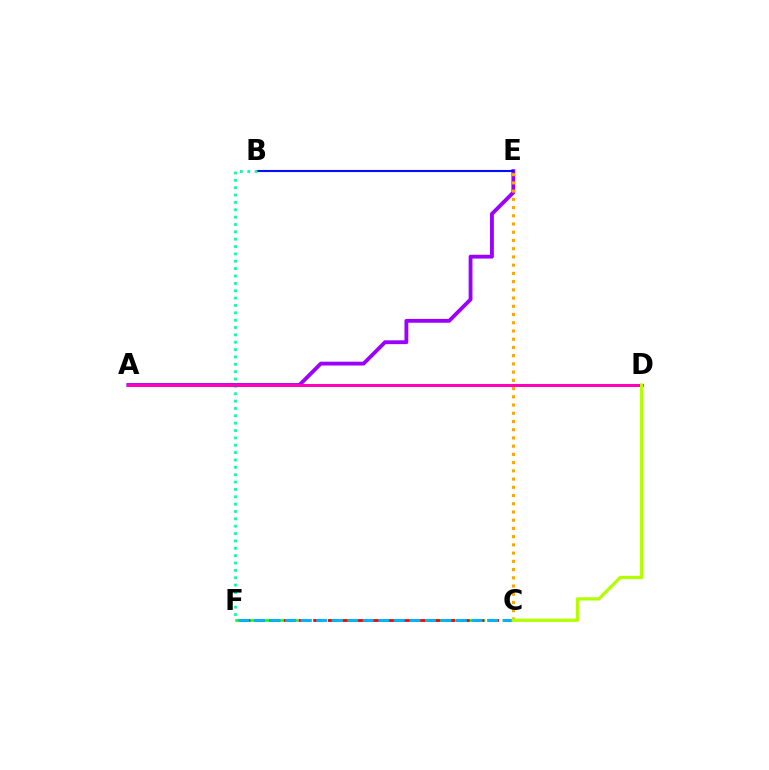{('A', 'E'): [{'color': '#9b00ff', 'line_style': 'solid', 'thickness': 2.75}], ('C', 'F'): [{'color': '#08ff00', 'line_style': 'dashed', 'thickness': 1.82}, {'color': '#ff0000', 'line_style': 'dashed', 'thickness': 1.99}, {'color': '#00b5ff', 'line_style': 'dashed', 'thickness': 2.11}], ('B', 'E'): [{'color': '#0010ff', 'line_style': 'solid', 'thickness': 1.53}], ('B', 'F'): [{'color': '#00ff9d', 'line_style': 'dotted', 'thickness': 2.0}], ('A', 'D'): [{'color': '#ff00bd', 'line_style': 'solid', 'thickness': 2.18}], ('C', 'E'): [{'color': '#ffa500', 'line_style': 'dotted', 'thickness': 2.24}], ('C', 'D'): [{'color': '#b3ff00', 'line_style': 'solid', 'thickness': 2.35}]}